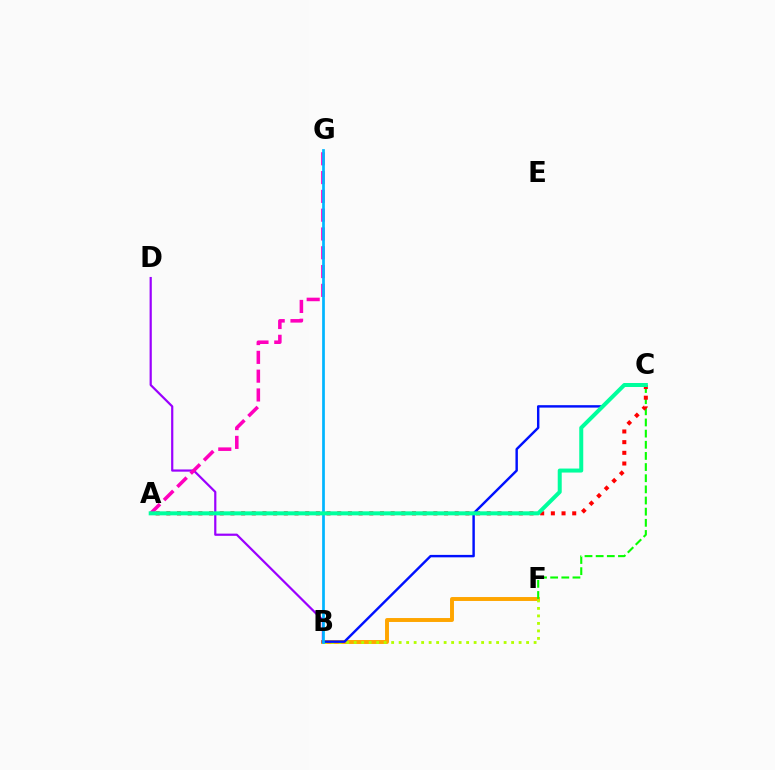{('B', 'F'): [{'color': '#ffa500', 'line_style': 'solid', 'thickness': 2.83}, {'color': '#b3ff00', 'line_style': 'dotted', 'thickness': 2.04}], ('B', 'D'): [{'color': '#9b00ff', 'line_style': 'solid', 'thickness': 1.59}], ('C', 'F'): [{'color': '#08ff00', 'line_style': 'dashed', 'thickness': 1.51}], ('A', 'C'): [{'color': '#ff0000', 'line_style': 'dotted', 'thickness': 2.9}, {'color': '#00ff9d', 'line_style': 'solid', 'thickness': 2.88}], ('B', 'C'): [{'color': '#0010ff', 'line_style': 'solid', 'thickness': 1.75}], ('A', 'G'): [{'color': '#ff00bd', 'line_style': 'dashed', 'thickness': 2.55}], ('B', 'G'): [{'color': '#00b5ff', 'line_style': 'solid', 'thickness': 1.96}]}